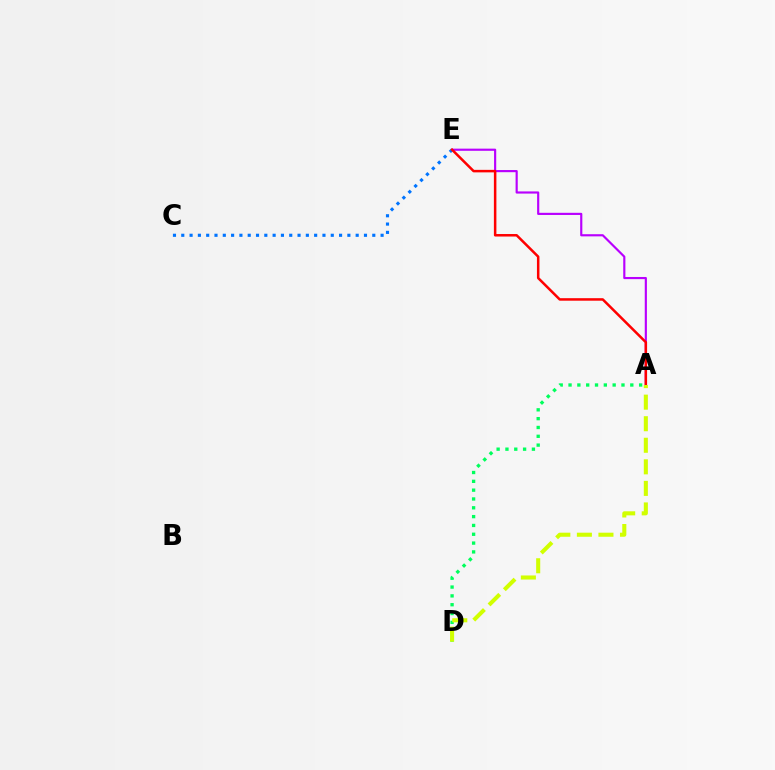{('A', 'E'): [{'color': '#b900ff', 'line_style': 'solid', 'thickness': 1.56}, {'color': '#ff0000', 'line_style': 'solid', 'thickness': 1.81}], ('A', 'D'): [{'color': '#00ff5c', 'line_style': 'dotted', 'thickness': 2.4}, {'color': '#d1ff00', 'line_style': 'dashed', 'thickness': 2.93}], ('C', 'E'): [{'color': '#0074ff', 'line_style': 'dotted', 'thickness': 2.26}]}